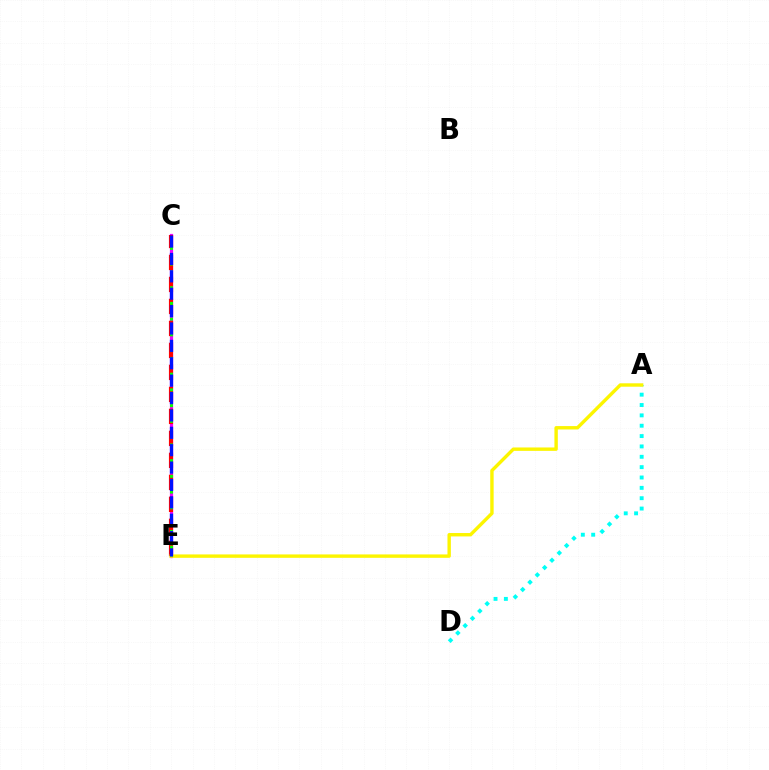{('C', 'E'): [{'color': '#ee00ff', 'line_style': 'solid', 'thickness': 2.32}, {'color': '#ff0000', 'line_style': 'dashed', 'thickness': 2.99}, {'color': '#08ff00', 'line_style': 'dotted', 'thickness': 2.14}, {'color': '#0010ff', 'line_style': 'dashed', 'thickness': 2.36}], ('A', 'D'): [{'color': '#00fff6', 'line_style': 'dotted', 'thickness': 2.81}], ('A', 'E'): [{'color': '#fcf500', 'line_style': 'solid', 'thickness': 2.44}]}